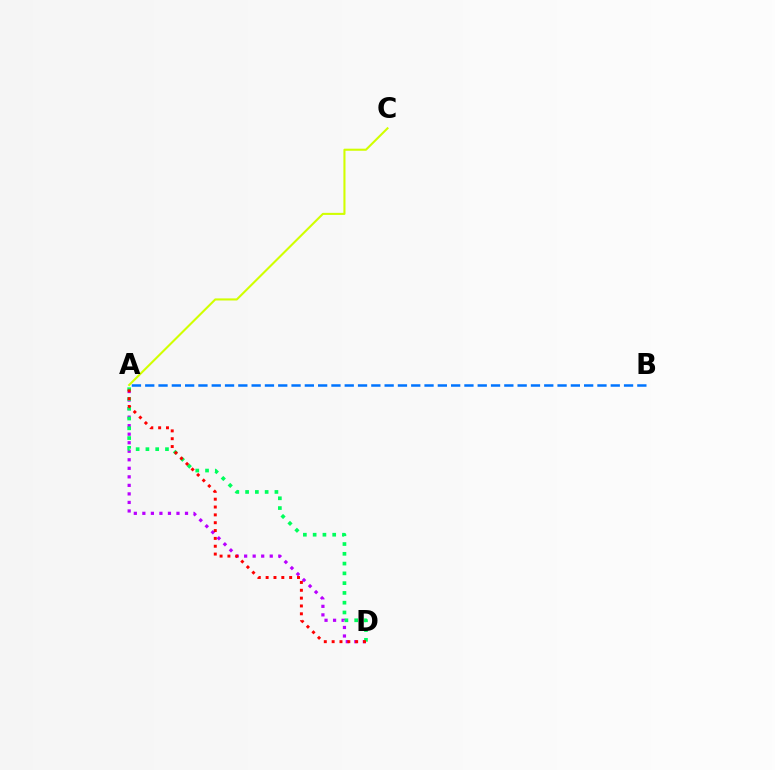{('A', 'D'): [{'color': '#b900ff', 'line_style': 'dotted', 'thickness': 2.32}, {'color': '#00ff5c', 'line_style': 'dotted', 'thickness': 2.66}, {'color': '#ff0000', 'line_style': 'dotted', 'thickness': 2.13}], ('A', 'B'): [{'color': '#0074ff', 'line_style': 'dashed', 'thickness': 1.81}], ('A', 'C'): [{'color': '#d1ff00', 'line_style': 'solid', 'thickness': 1.5}]}